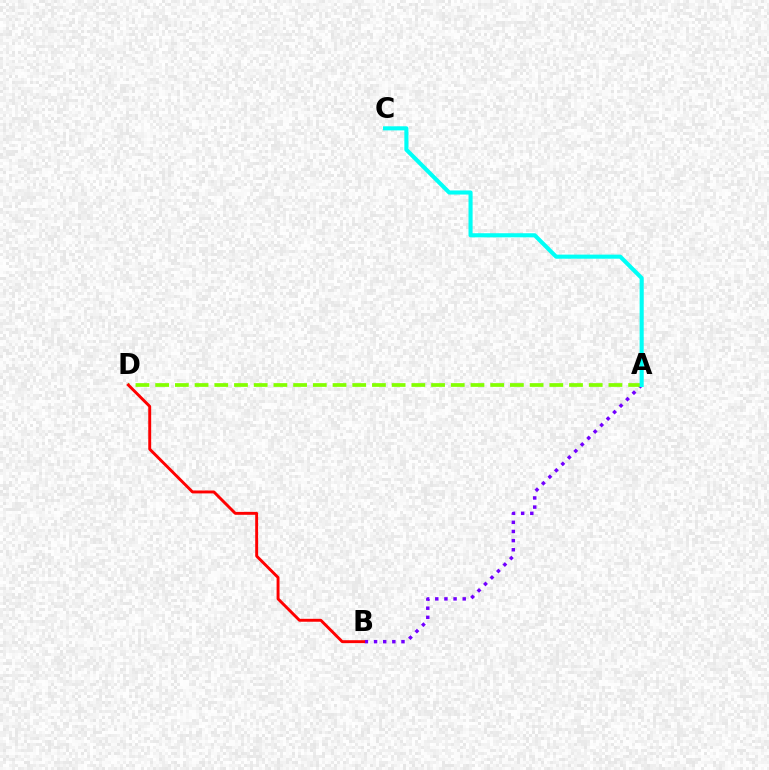{('A', 'B'): [{'color': '#7200ff', 'line_style': 'dotted', 'thickness': 2.49}], ('A', 'D'): [{'color': '#84ff00', 'line_style': 'dashed', 'thickness': 2.68}], ('A', 'C'): [{'color': '#00fff6', 'line_style': 'solid', 'thickness': 2.94}], ('B', 'D'): [{'color': '#ff0000', 'line_style': 'solid', 'thickness': 2.1}]}